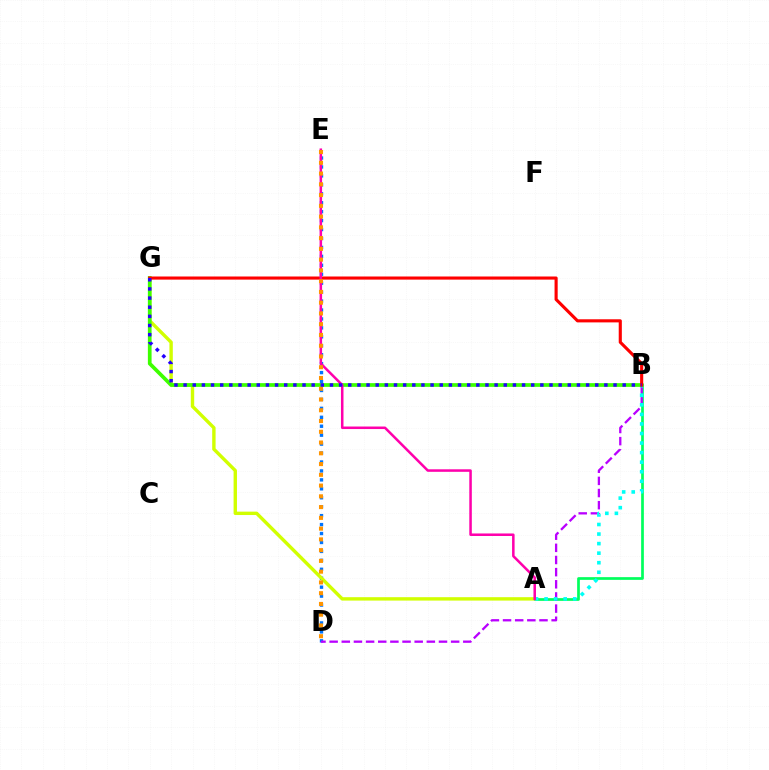{('D', 'E'): [{'color': '#0074ff', 'line_style': 'dotted', 'thickness': 2.43}, {'color': '#ff9400', 'line_style': 'dotted', 'thickness': 2.92}], ('A', 'B'): [{'color': '#00ff5c', 'line_style': 'solid', 'thickness': 1.95}, {'color': '#00fff6', 'line_style': 'dotted', 'thickness': 2.6}], ('B', 'D'): [{'color': '#b900ff', 'line_style': 'dashed', 'thickness': 1.65}], ('A', 'G'): [{'color': '#d1ff00', 'line_style': 'solid', 'thickness': 2.44}], ('B', 'G'): [{'color': '#3dff00', 'line_style': 'solid', 'thickness': 2.67}, {'color': '#ff0000', 'line_style': 'solid', 'thickness': 2.24}, {'color': '#2500ff', 'line_style': 'dotted', 'thickness': 2.49}], ('A', 'E'): [{'color': '#ff00ac', 'line_style': 'solid', 'thickness': 1.82}]}